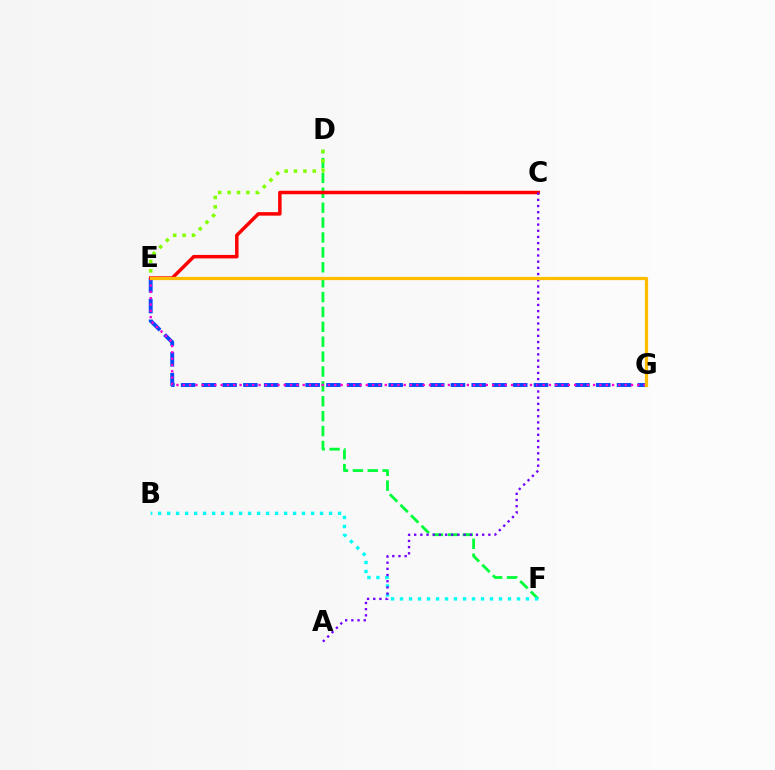{('D', 'F'): [{'color': '#00ff39', 'line_style': 'dashed', 'thickness': 2.02}], ('E', 'G'): [{'color': '#004bff', 'line_style': 'dashed', 'thickness': 2.82}, {'color': '#ff00cf', 'line_style': 'dotted', 'thickness': 1.72}, {'color': '#ffbd00', 'line_style': 'solid', 'thickness': 2.32}], ('B', 'F'): [{'color': '#00fff6', 'line_style': 'dotted', 'thickness': 2.44}], ('D', 'E'): [{'color': '#84ff00', 'line_style': 'dotted', 'thickness': 2.55}], ('C', 'E'): [{'color': '#ff0000', 'line_style': 'solid', 'thickness': 2.51}], ('A', 'C'): [{'color': '#7200ff', 'line_style': 'dotted', 'thickness': 1.68}]}